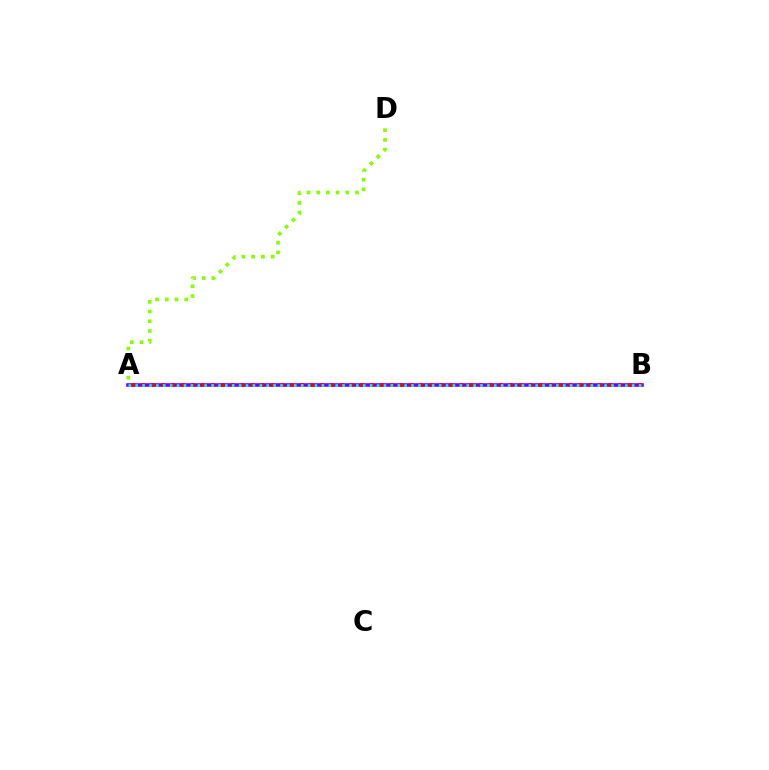{('A', 'B'): [{'color': '#7200ff', 'line_style': 'solid', 'thickness': 2.58}, {'color': '#ff0000', 'line_style': 'dotted', 'thickness': 2.7}, {'color': '#00fff6', 'line_style': 'dotted', 'thickness': 1.87}], ('A', 'D'): [{'color': '#84ff00', 'line_style': 'dotted', 'thickness': 2.64}]}